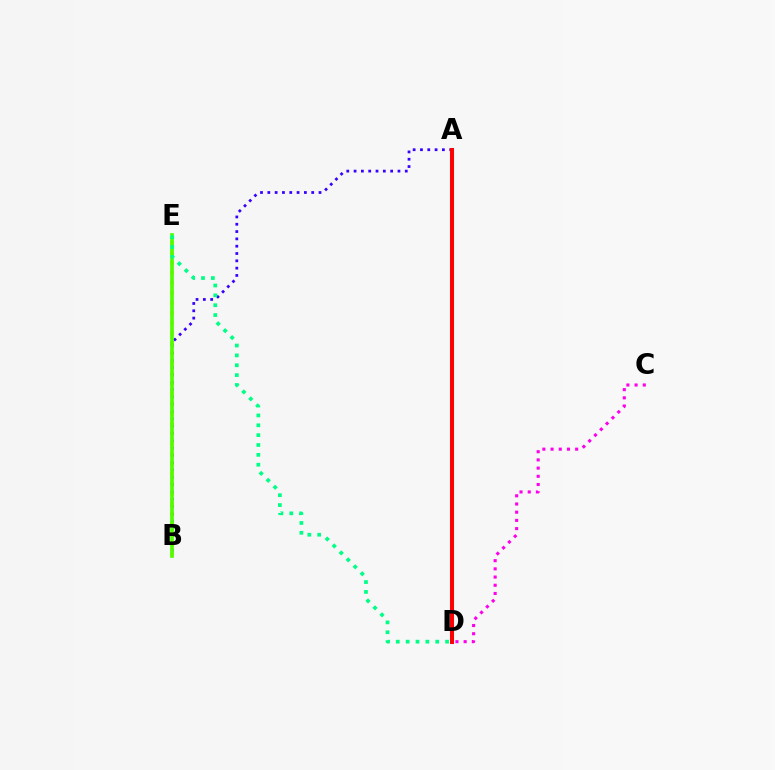{('B', 'E'): [{'color': '#ffd500', 'line_style': 'dotted', 'thickness': 2.73}, {'color': '#4fff00', 'line_style': 'solid', 'thickness': 2.65}], ('C', 'D'): [{'color': '#ff00ed', 'line_style': 'dotted', 'thickness': 2.23}], ('A', 'B'): [{'color': '#3700ff', 'line_style': 'dotted', 'thickness': 1.99}], ('A', 'D'): [{'color': '#009eff', 'line_style': 'solid', 'thickness': 2.94}, {'color': '#ff0000', 'line_style': 'solid', 'thickness': 2.84}], ('D', 'E'): [{'color': '#00ff86', 'line_style': 'dotted', 'thickness': 2.68}]}